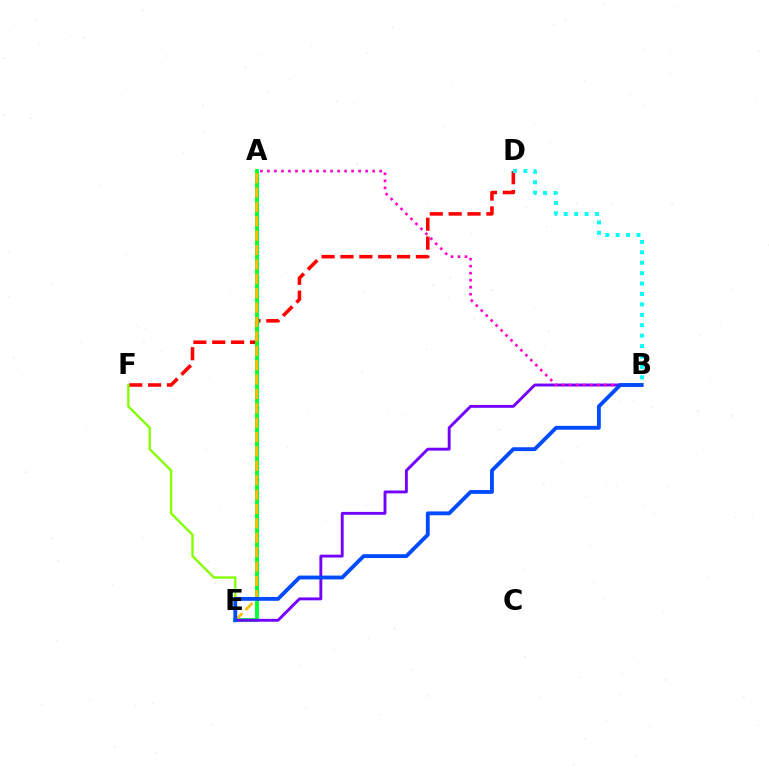{('D', 'F'): [{'color': '#ff0000', 'line_style': 'dashed', 'thickness': 2.56}], ('A', 'E'): [{'color': '#00ff39', 'line_style': 'solid', 'thickness': 2.81}, {'color': '#ffbd00', 'line_style': 'dashed', 'thickness': 1.95}], ('B', 'D'): [{'color': '#00fff6', 'line_style': 'dotted', 'thickness': 2.83}], ('E', 'F'): [{'color': '#84ff00', 'line_style': 'solid', 'thickness': 1.7}], ('B', 'E'): [{'color': '#7200ff', 'line_style': 'solid', 'thickness': 2.07}, {'color': '#004bff', 'line_style': 'solid', 'thickness': 2.76}], ('A', 'B'): [{'color': '#ff00cf', 'line_style': 'dotted', 'thickness': 1.91}]}